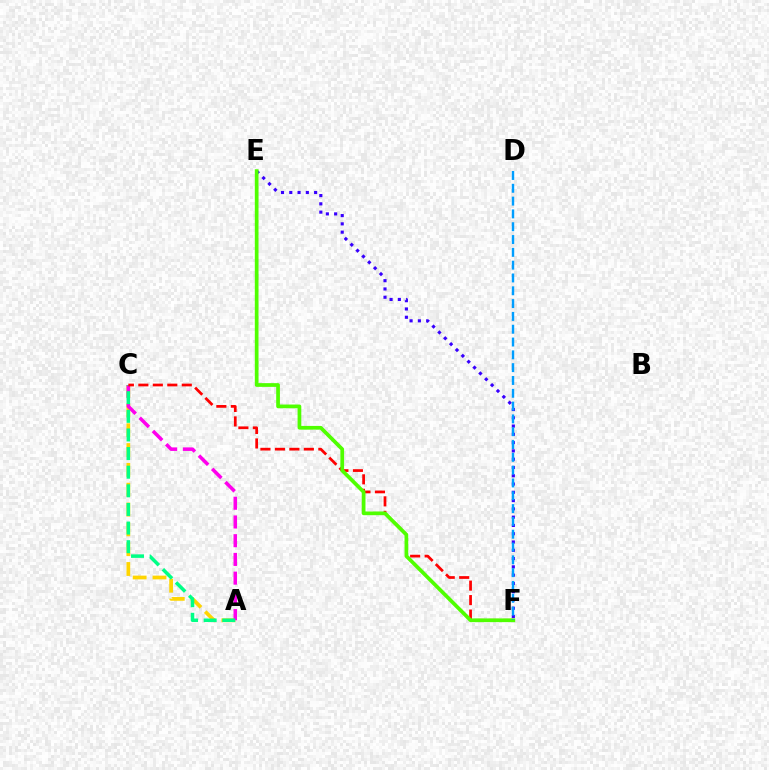{('A', 'C'): [{'color': '#ffd500', 'line_style': 'dashed', 'thickness': 2.69}, {'color': '#ff00ed', 'line_style': 'dashed', 'thickness': 2.54}, {'color': '#00ff86', 'line_style': 'dashed', 'thickness': 2.53}], ('E', 'F'): [{'color': '#3700ff', 'line_style': 'dotted', 'thickness': 2.25}, {'color': '#4fff00', 'line_style': 'solid', 'thickness': 2.68}], ('C', 'F'): [{'color': '#ff0000', 'line_style': 'dashed', 'thickness': 1.97}], ('D', 'F'): [{'color': '#009eff', 'line_style': 'dashed', 'thickness': 1.74}]}